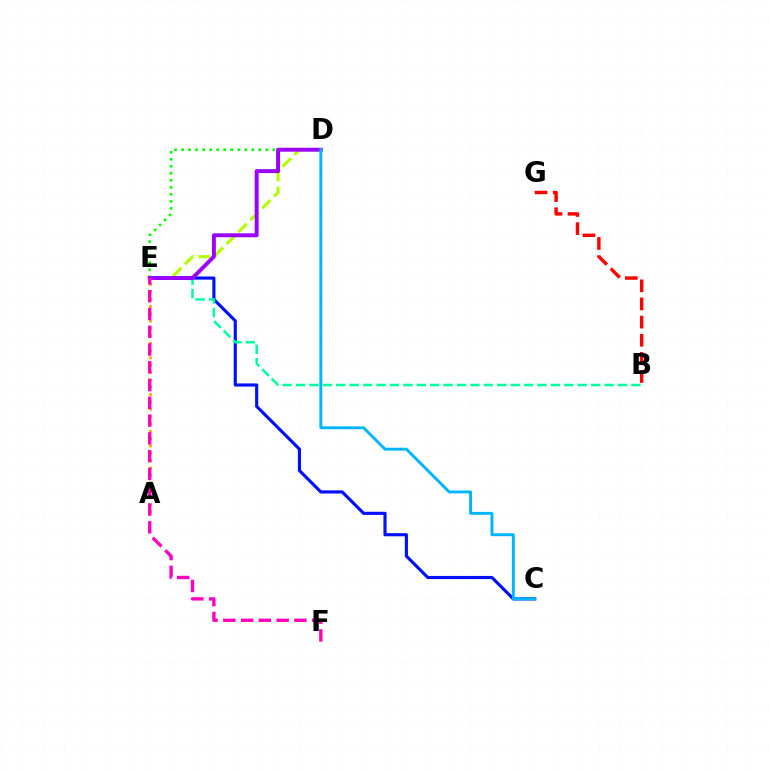{('C', 'E'): [{'color': '#0010ff', 'line_style': 'solid', 'thickness': 2.26}], ('B', 'G'): [{'color': '#ff0000', 'line_style': 'dashed', 'thickness': 2.46}], ('D', 'E'): [{'color': '#b3ff00', 'line_style': 'dashed', 'thickness': 2.28}, {'color': '#08ff00', 'line_style': 'dotted', 'thickness': 1.91}, {'color': '#9b00ff', 'line_style': 'solid', 'thickness': 2.83}], ('B', 'E'): [{'color': '#00ff9d', 'line_style': 'dashed', 'thickness': 1.82}], ('A', 'E'): [{'color': '#ffa500', 'line_style': 'dotted', 'thickness': 2.0}], ('E', 'F'): [{'color': '#ff00bd', 'line_style': 'dashed', 'thickness': 2.42}], ('C', 'D'): [{'color': '#00b5ff', 'line_style': 'solid', 'thickness': 2.1}]}